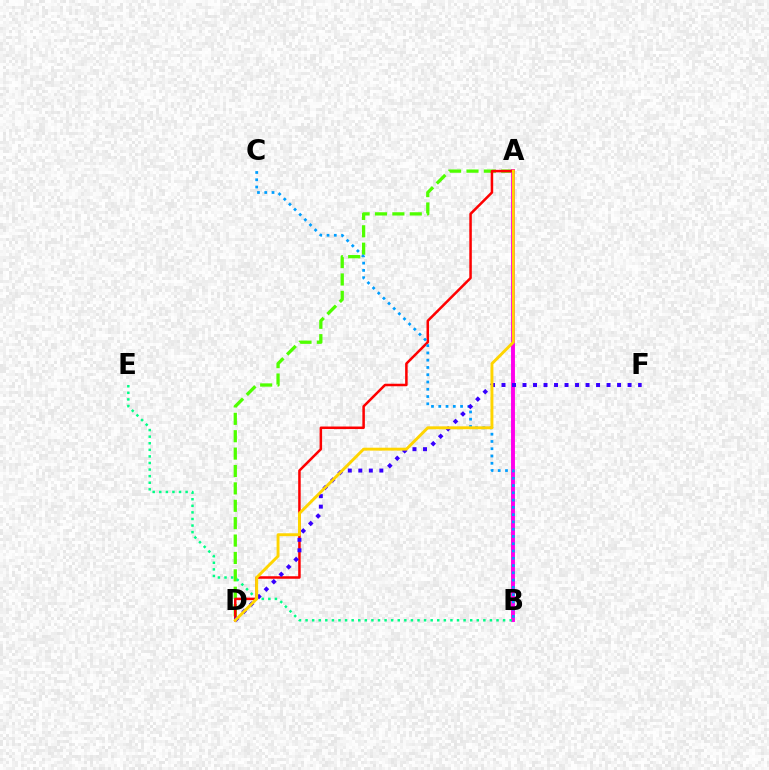{('A', 'D'): [{'color': '#4fff00', 'line_style': 'dashed', 'thickness': 2.36}, {'color': '#ff0000', 'line_style': 'solid', 'thickness': 1.81}, {'color': '#ffd500', 'line_style': 'solid', 'thickness': 2.1}], ('A', 'B'): [{'color': '#ff00ed', 'line_style': 'solid', 'thickness': 2.82}], ('B', 'C'): [{'color': '#009eff', 'line_style': 'dotted', 'thickness': 1.98}], ('D', 'F'): [{'color': '#3700ff', 'line_style': 'dotted', 'thickness': 2.85}], ('B', 'E'): [{'color': '#00ff86', 'line_style': 'dotted', 'thickness': 1.79}]}